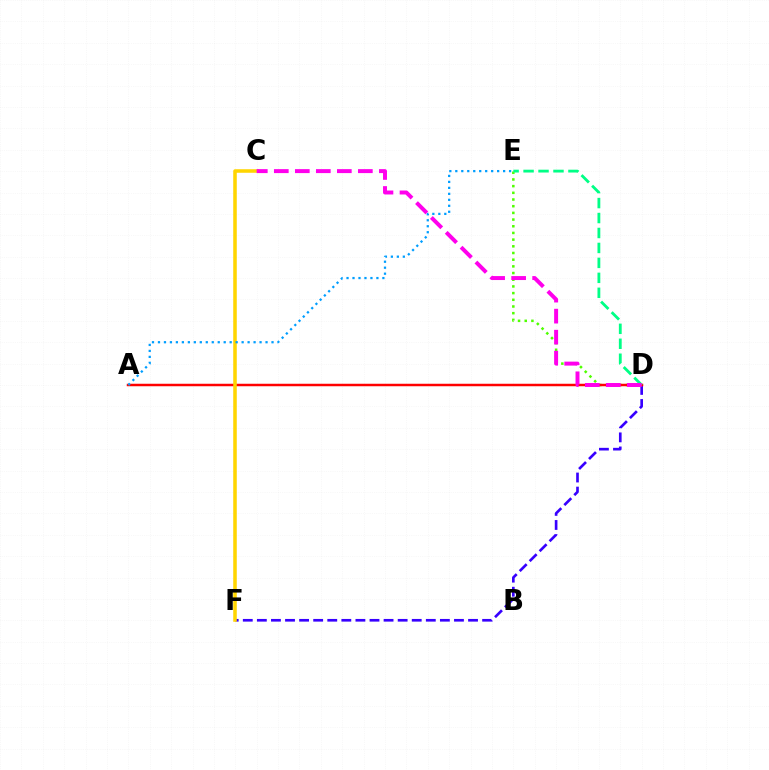{('D', 'F'): [{'color': '#3700ff', 'line_style': 'dashed', 'thickness': 1.91}], ('D', 'E'): [{'color': '#4fff00', 'line_style': 'dotted', 'thickness': 1.82}, {'color': '#00ff86', 'line_style': 'dashed', 'thickness': 2.03}], ('A', 'D'): [{'color': '#ff0000', 'line_style': 'solid', 'thickness': 1.79}], ('C', 'F'): [{'color': '#ffd500', 'line_style': 'solid', 'thickness': 2.55}], ('A', 'E'): [{'color': '#009eff', 'line_style': 'dotted', 'thickness': 1.62}], ('C', 'D'): [{'color': '#ff00ed', 'line_style': 'dashed', 'thickness': 2.85}]}